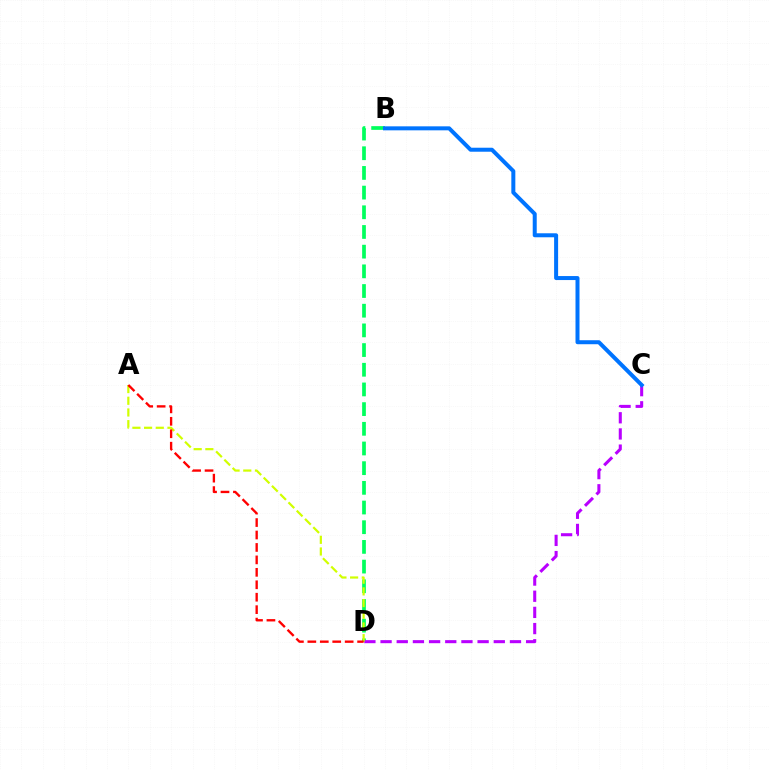{('B', 'D'): [{'color': '#00ff5c', 'line_style': 'dashed', 'thickness': 2.67}], ('C', 'D'): [{'color': '#b900ff', 'line_style': 'dashed', 'thickness': 2.2}], ('A', 'D'): [{'color': '#d1ff00', 'line_style': 'dashed', 'thickness': 1.59}, {'color': '#ff0000', 'line_style': 'dashed', 'thickness': 1.69}], ('B', 'C'): [{'color': '#0074ff', 'line_style': 'solid', 'thickness': 2.88}]}